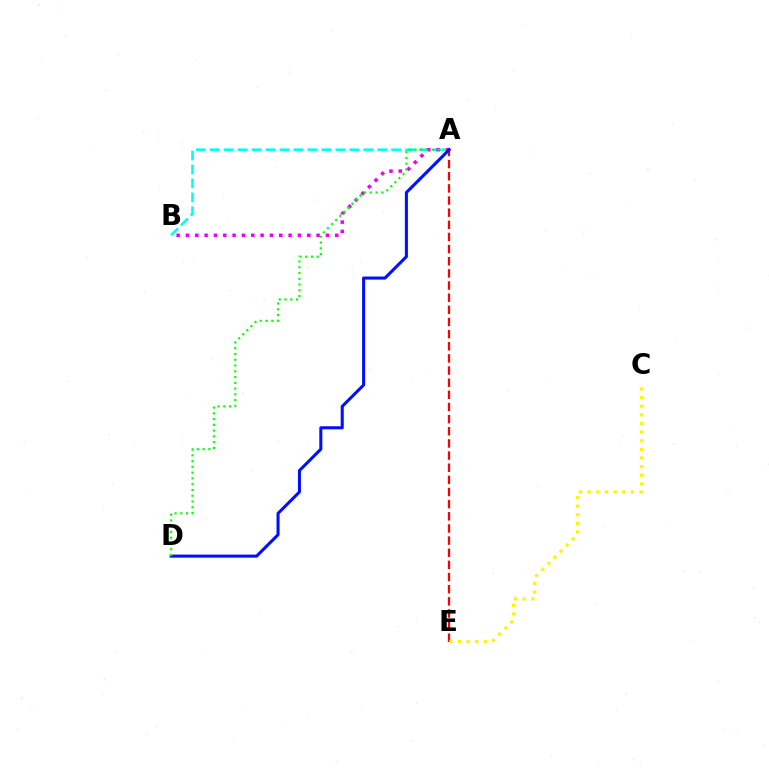{('A', 'B'): [{'color': '#00fff6', 'line_style': 'dashed', 'thickness': 1.9}, {'color': '#ee00ff', 'line_style': 'dotted', 'thickness': 2.54}], ('A', 'E'): [{'color': '#ff0000', 'line_style': 'dashed', 'thickness': 1.65}], ('C', 'E'): [{'color': '#fcf500', 'line_style': 'dotted', 'thickness': 2.35}], ('A', 'D'): [{'color': '#0010ff', 'line_style': 'solid', 'thickness': 2.2}, {'color': '#08ff00', 'line_style': 'dotted', 'thickness': 1.57}]}